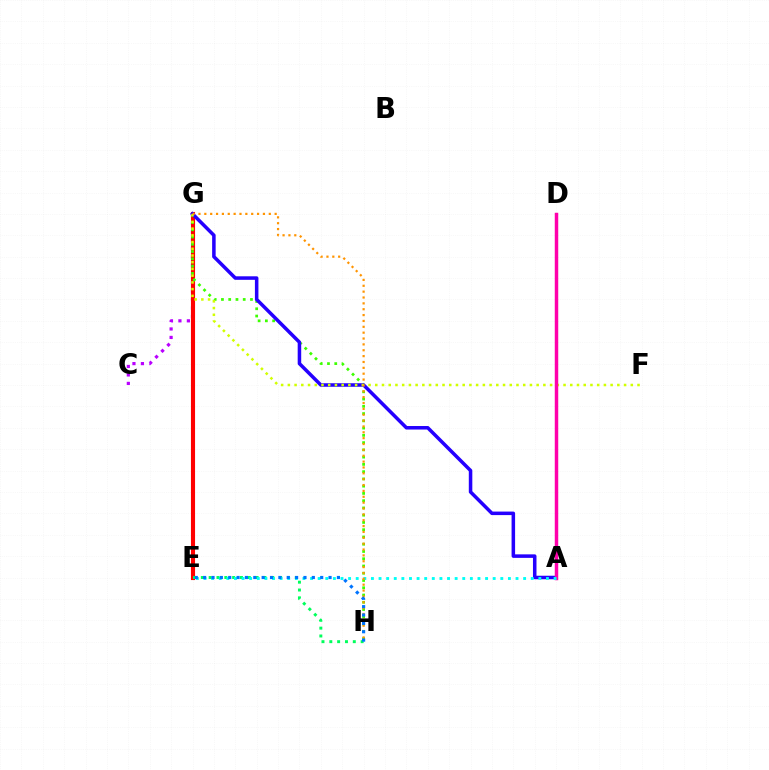{('C', 'G'): [{'color': '#b900ff', 'line_style': 'dotted', 'thickness': 2.3}], ('E', 'G'): [{'color': '#ff0000', 'line_style': 'solid', 'thickness': 2.96}], ('G', 'H'): [{'color': '#3dff00', 'line_style': 'dotted', 'thickness': 1.97}, {'color': '#ff9400', 'line_style': 'dotted', 'thickness': 1.59}], ('E', 'H'): [{'color': '#00ff5c', 'line_style': 'dotted', 'thickness': 2.13}, {'color': '#0074ff', 'line_style': 'dotted', 'thickness': 2.27}], ('A', 'G'): [{'color': '#2500ff', 'line_style': 'solid', 'thickness': 2.53}], ('F', 'G'): [{'color': '#d1ff00', 'line_style': 'dotted', 'thickness': 1.83}], ('A', 'D'): [{'color': '#ff00ac', 'line_style': 'solid', 'thickness': 2.49}], ('A', 'E'): [{'color': '#00fff6', 'line_style': 'dotted', 'thickness': 2.07}]}